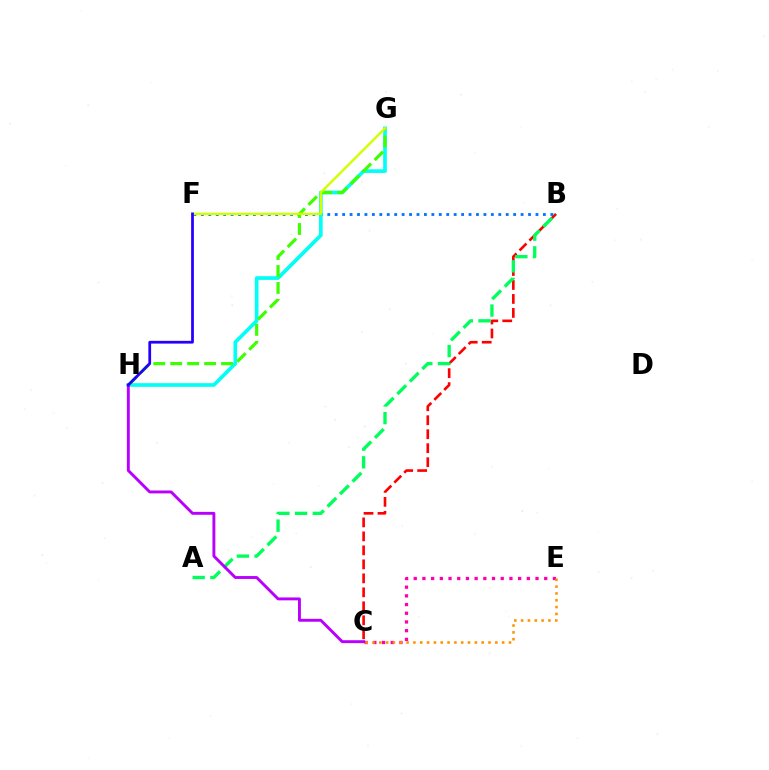{('B', 'C'): [{'color': '#ff0000', 'line_style': 'dashed', 'thickness': 1.9}], ('A', 'B'): [{'color': '#00ff5c', 'line_style': 'dashed', 'thickness': 2.4}], ('B', 'F'): [{'color': '#0074ff', 'line_style': 'dotted', 'thickness': 2.02}], ('G', 'H'): [{'color': '#00fff6', 'line_style': 'solid', 'thickness': 2.65}, {'color': '#3dff00', 'line_style': 'dashed', 'thickness': 2.3}], ('C', 'E'): [{'color': '#ff00ac', 'line_style': 'dotted', 'thickness': 2.36}, {'color': '#ff9400', 'line_style': 'dotted', 'thickness': 1.85}], ('C', 'H'): [{'color': '#b900ff', 'line_style': 'solid', 'thickness': 2.1}], ('F', 'G'): [{'color': '#d1ff00', 'line_style': 'solid', 'thickness': 1.74}], ('F', 'H'): [{'color': '#2500ff', 'line_style': 'solid', 'thickness': 1.99}]}